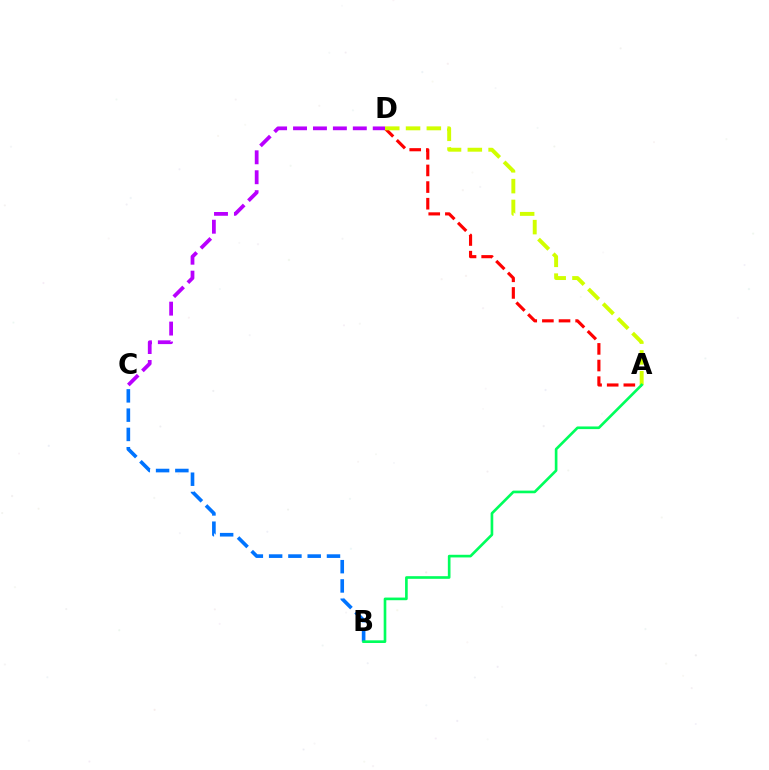{('B', 'C'): [{'color': '#0074ff', 'line_style': 'dashed', 'thickness': 2.62}], ('A', 'D'): [{'color': '#ff0000', 'line_style': 'dashed', 'thickness': 2.26}, {'color': '#d1ff00', 'line_style': 'dashed', 'thickness': 2.82}], ('A', 'B'): [{'color': '#00ff5c', 'line_style': 'solid', 'thickness': 1.91}], ('C', 'D'): [{'color': '#b900ff', 'line_style': 'dashed', 'thickness': 2.71}]}